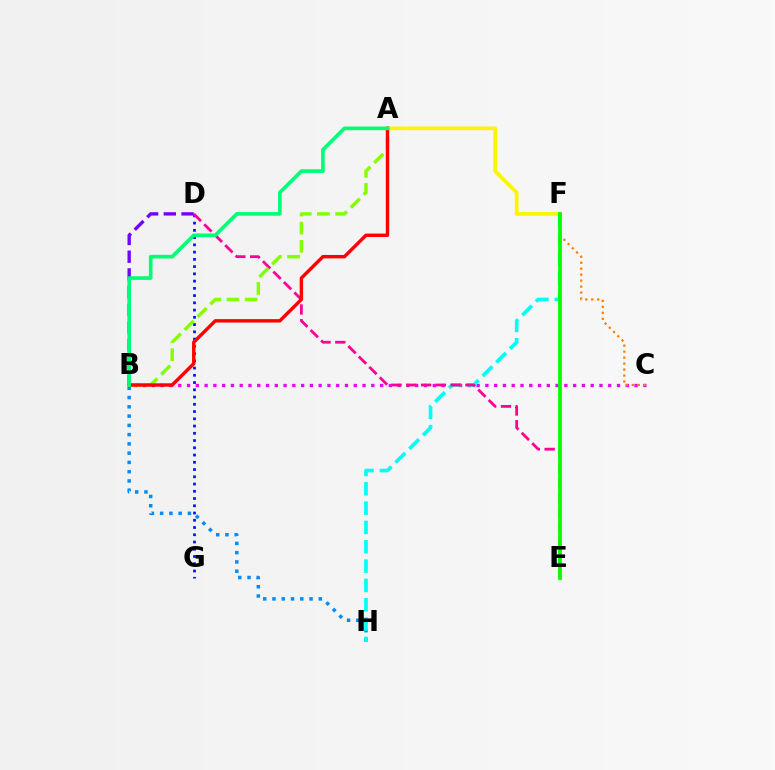{('B', 'H'): [{'color': '#008cff', 'line_style': 'dotted', 'thickness': 2.52}], ('B', 'C'): [{'color': '#ee00ff', 'line_style': 'dotted', 'thickness': 2.38}], ('D', 'G'): [{'color': '#0010ff', 'line_style': 'dotted', 'thickness': 1.97}], ('C', 'F'): [{'color': '#ff7c00', 'line_style': 'dotted', 'thickness': 1.62}], ('F', 'H'): [{'color': '#00fff6', 'line_style': 'dashed', 'thickness': 2.63}], ('D', 'E'): [{'color': '#ff0094', 'line_style': 'dashed', 'thickness': 2.01}], ('A', 'F'): [{'color': '#fcf500', 'line_style': 'solid', 'thickness': 2.67}], ('A', 'B'): [{'color': '#84ff00', 'line_style': 'dashed', 'thickness': 2.47}, {'color': '#ff0000', 'line_style': 'solid', 'thickness': 2.45}, {'color': '#00ff74', 'line_style': 'solid', 'thickness': 2.63}], ('B', 'D'): [{'color': '#7200ff', 'line_style': 'dashed', 'thickness': 2.41}], ('E', 'F'): [{'color': '#08ff00', 'line_style': 'solid', 'thickness': 2.74}]}